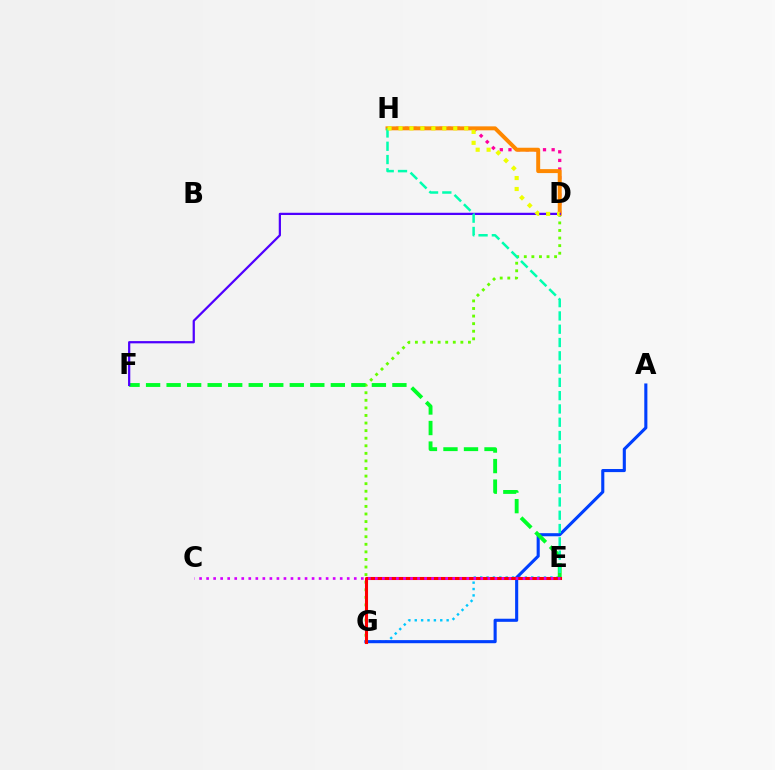{('E', 'G'): [{'color': '#00c7ff', 'line_style': 'dotted', 'thickness': 1.73}, {'color': '#ff0000', 'line_style': 'solid', 'thickness': 2.21}], ('D', 'H'): [{'color': '#ff00a0', 'line_style': 'dotted', 'thickness': 2.35}, {'color': '#ff8800', 'line_style': 'solid', 'thickness': 2.85}, {'color': '#eeff00', 'line_style': 'dotted', 'thickness': 2.97}], ('D', 'G'): [{'color': '#66ff00', 'line_style': 'dotted', 'thickness': 2.06}], ('A', 'G'): [{'color': '#003fff', 'line_style': 'solid', 'thickness': 2.23}], ('E', 'F'): [{'color': '#00ff27', 'line_style': 'dashed', 'thickness': 2.79}], ('D', 'F'): [{'color': '#4f00ff', 'line_style': 'solid', 'thickness': 1.61}], ('E', 'H'): [{'color': '#00ffaf', 'line_style': 'dashed', 'thickness': 1.81}], ('C', 'E'): [{'color': '#d600ff', 'line_style': 'dotted', 'thickness': 1.91}]}